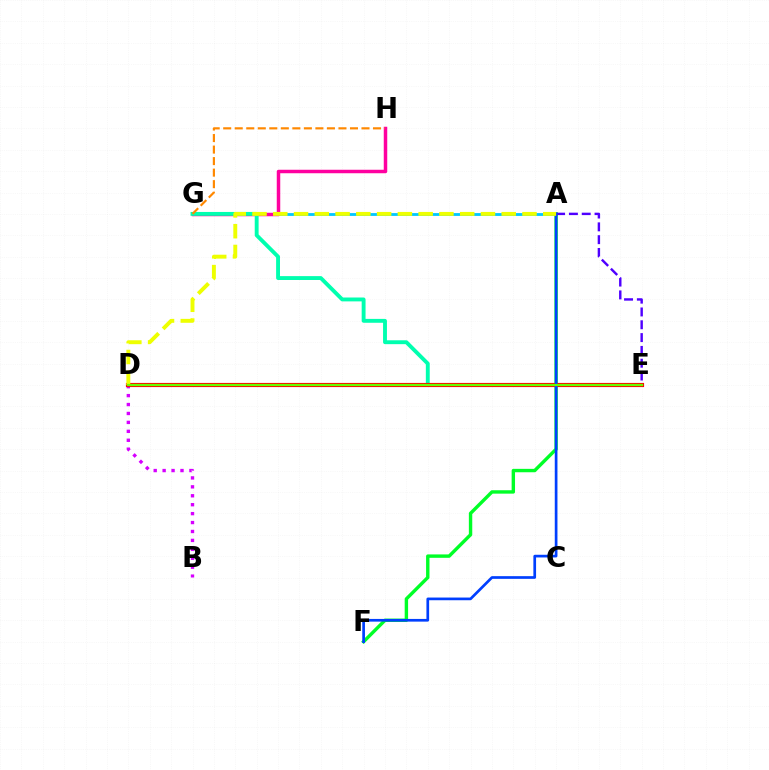{('A', 'G'): [{'color': '#00c7ff', 'line_style': 'solid', 'thickness': 2.03}], ('A', 'F'): [{'color': '#00ff27', 'line_style': 'solid', 'thickness': 2.45}, {'color': '#003fff', 'line_style': 'solid', 'thickness': 1.94}], ('B', 'D'): [{'color': '#d600ff', 'line_style': 'dotted', 'thickness': 2.43}], ('G', 'H'): [{'color': '#ff00a0', 'line_style': 'solid', 'thickness': 2.51}, {'color': '#ff8800', 'line_style': 'dashed', 'thickness': 1.57}], ('A', 'E'): [{'color': '#4f00ff', 'line_style': 'dashed', 'thickness': 1.74}], ('E', 'G'): [{'color': '#00ffaf', 'line_style': 'solid', 'thickness': 2.79}], ('D', 'E'): [{'color': '#ff0000', 'line_style': 'solid', 'thickness': 2.99}, {'color': '#66ff00', 'line_style': 'solid', 'thickness': 1.63}], ('A', 'D'): [{'color': '#eeff00', 'line_style': 'dashed', 'thickness': 2.82}]}